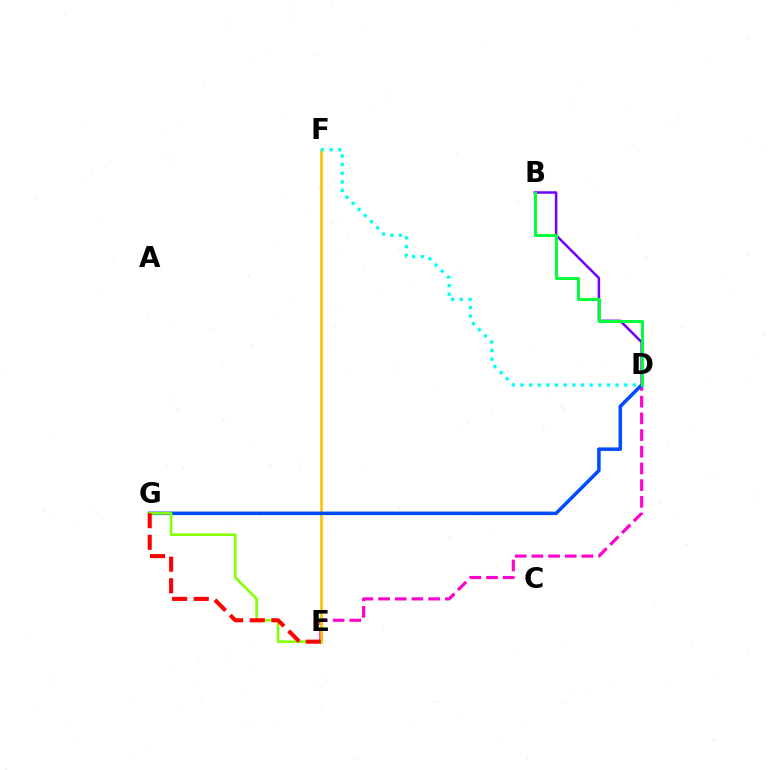{('B', 'D'): [{'color': '#7200ff', 'line_style': 'solid', 'thickness': 1.79}, {'color': '#00ff39', 'line_style': 'solid', 'thickness': 2.12}], ('D', 'E'): [{'color': '#ff00cf', 'line_style': 'dashed', 'thickness': 2.27}], ('E', 'F'): [{'color': '#ffbd00', 'line_style': 'solid', 'thickness': 1.87}], ('D', 'G'): [{'color': '#004bff', 'line_style': 'solid', 'thickness': 2.55}], ('E', 'G'): [{'color': '#84ff00', 'line_style': 'solid', 'thickness': 1.87}, {'color': '#ff0000', 'line_style': 'dashed', 'thickness': 2.94}], ('D', 'F'): [{'color': '#00fff6', 'line_style': 'dotted', 'thickness': 2.35}]}